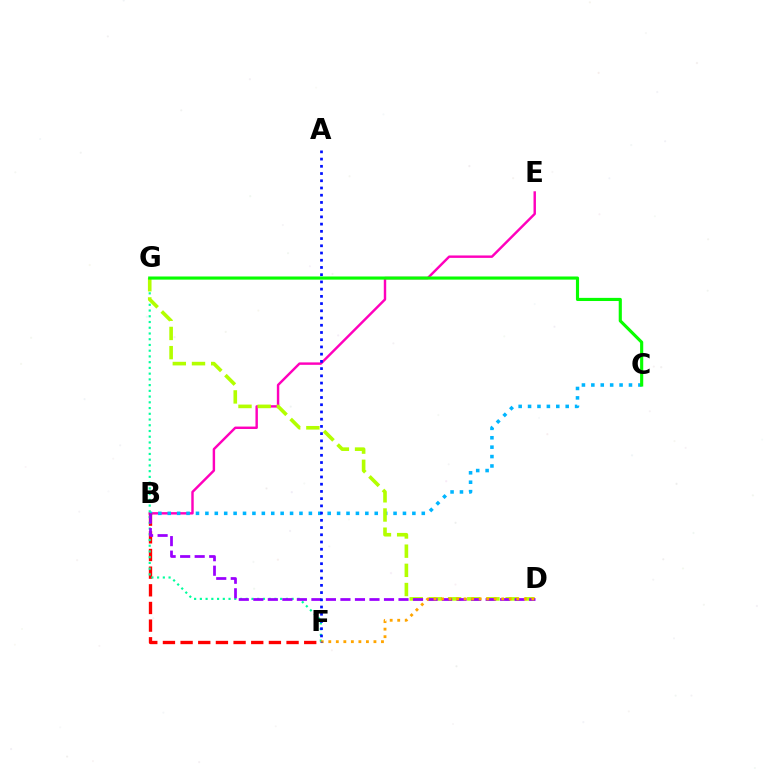{('B', 'E'): [{'color': '#ff00bd', 'line_style': 'solid', 'thickness': 1.75}], ('B', 'C'): [{'color': '#00b5ff', 'line_style': 'dotted', 'thickness': 2.56}], ('B', 'F'): [{'color': '#ff0000', 'line_style': 'dashed', 'thickness': 2.4}], ('F', 'G'): [{'color': '#00ff9d', 'line_style': 'dotted', 'thickness': 1.56}], ('D', 'G'): [{'color': '#b3ff00', 'line_style': 'dashed', 'thickness': 2.61}], ('C', 'G'): [{'color': '#08ff00', 'line_style': 'solid', 'thickness': 2.26}], ('B', 'D'): [{'color': '#9b00ff', 'line_style': 'dashed', 'thickness': 1.97}], ('D', 'F'): [{'color': '#ffa500', 'line_style': 'dotted', 'thickness': 2.04}], ('A', 'F'): [{'color': '#0010ff', 'line_style': 'dotted', 'thickness': 1.96}]}